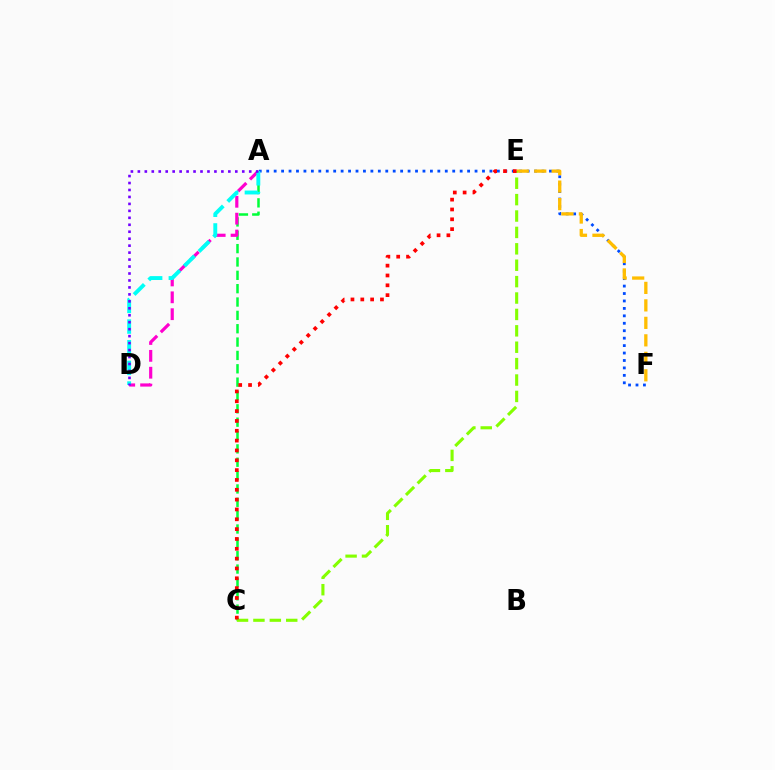{('A', 'C'): [{'color': '#00ff39', 'line_style': 'dashed', 'thickness': 1.81}], ('A', 'F'): [{'color': '#004bff', 'line_style': 'dotted', 'thickness': 2.02}], ('E', 'F'): [{'color': '#ffbd00', 'line_style': 'dashed', 'thickness': 2.38}], ('C', 'E'): [{'color': '#84ff00', 'line_style': 'dashed', 'thickness': 2.23}, {'color': '#ff0000', 'line_style': 'dotted', 'thickness': 2.67}], ('A', 'D'): [{'color': '#ff00cf', 'line_style': 'dashed', 'thickness': 2.29}, {'color': '#00fff6', 'line_style': 'dashed', 'thickness': 2.81}, {'color': '#7200ff', 'line_style': 'dotted', 'thickness': 1.89}]}